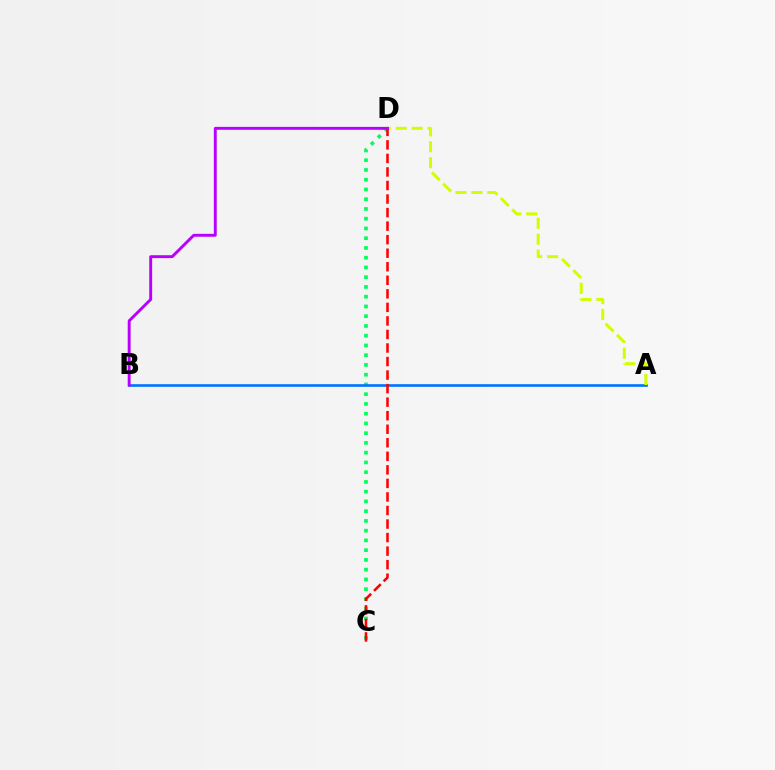{('C', 'D'): [{'color': '#00ff5c', 'line_style': 'dotted', 'thickness': 2.65}, {'color': '#ff0000', 'line_style': 'dashed', 'thickness': 1.84}], ('A', 'B'): [{'color': '#0074ff', 'line_style': 'solid', 'thickness': 1.9}], ('A', 'D'): [{'color': '#d1ff00', 'line_style': 'dashed', 'thickness': 2.16}], ('B', 'D'): [{'color': '#b900ff', 'line_style': 'solid', 'thickness': 2.1}]}